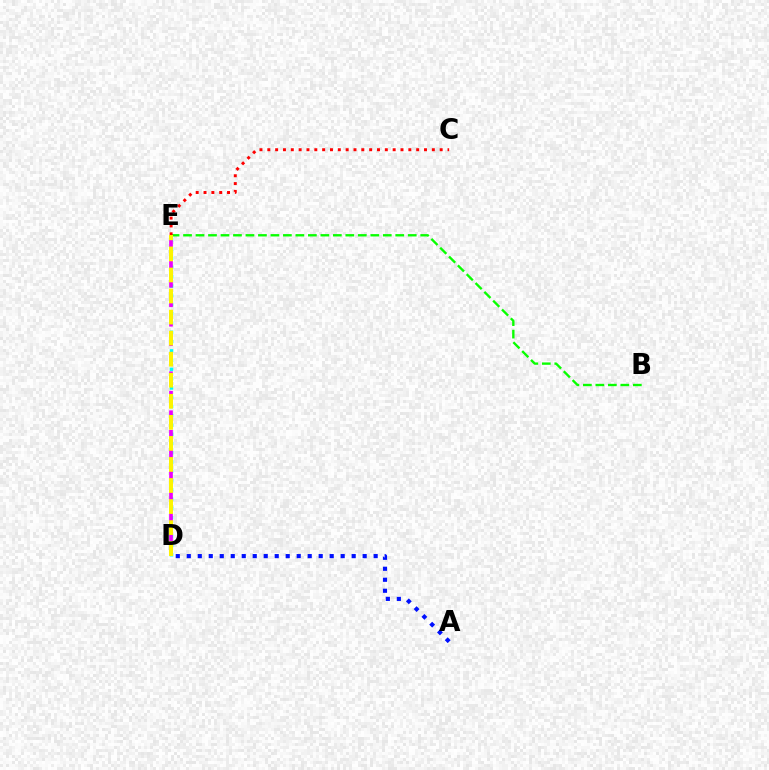{('B', 'E'): [{'color': '#08ff00', 'line_style': 'dashed', 'thickness': 1.7}], ('C', 'E'): [{'color': '#ff0000', 'line_style': 'dotted', 'thickness': 2.13}], ('D', 'E'): [{'color': '#00fff6', 'line_style': 'dotted', 'thickness': 2.52}, {'color': '#ee00ff', 'line_style': 'dashed', 'thickness': 2.65}, {'color': '#fcf500', 'line_style': 'dashed', 'thickness': 2.86}], ('A', 'D'): [{'color': '#0010ff', 'line_style': 'dotted', 'thickness': 2.99}]}